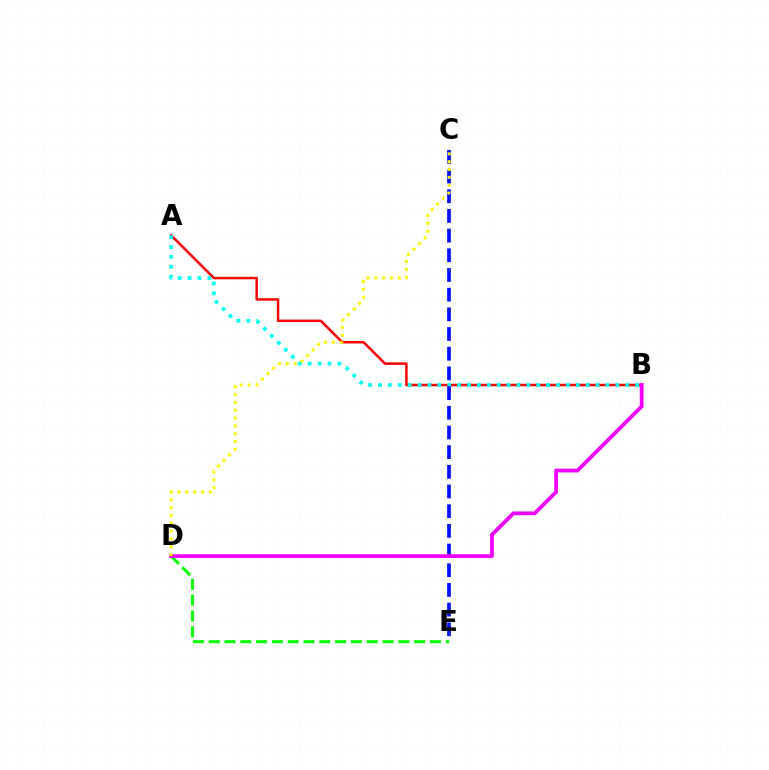{('D', 'E'): [{'color': '#08ff00', 'line_style': 'dashed', 'thickness': 2.15}], ('A', 'B'): [{'color': '#ff0000', 'line_style': 'solid', 'thickness': 1.79}, {'color': '#00fff6', 'line_style': 'dotted', 'thickness': 2.69}], ('C', 'E'): [{'color': '#0010ff', 'line_style': 'dashed', 'thickness': 2.67}], ('B', 'D'): [{'color': '#ee00ff', 'line_style': 'solid', 'thickness': 2.72}], ('C', 'D'): [{'color': '#fcf500', 'line_style': 'dotted', 'thickness': 2.13}]}